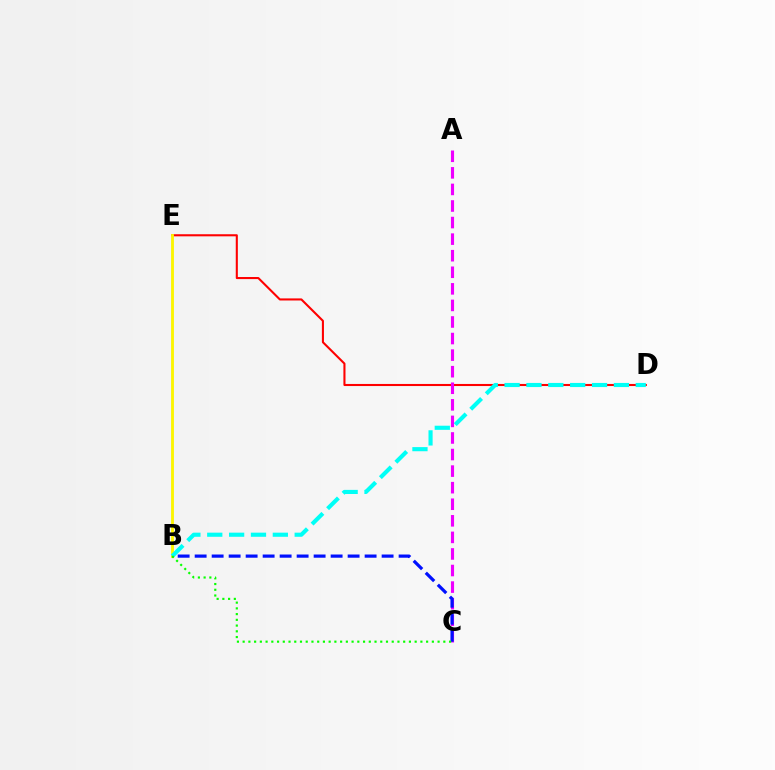{('D', 'E'): [{'color': '#ff0000', 'line_style': 'solid', 'thickness': 1.5}], ('B', 'E'): [{'color': '#fcf500', 'line_style': 'solid', 'thickness': 2.05}], ('A', 'C'): [{'color': '#ee00ff', 'line_style': 'dashed', 'thickness': 2.25}], ('B', 'C'): [{'color': '#0010ff', 'line_style': 'dashed', 'thickness': 2.31}, {'color': '#08ff00', 'line_style': 'dotted', 'thickness': 1.56}], ('B', 'D'): [{'color': '#00fff6', 'line_style': 'dashed', 'thickness': 2.97}]}